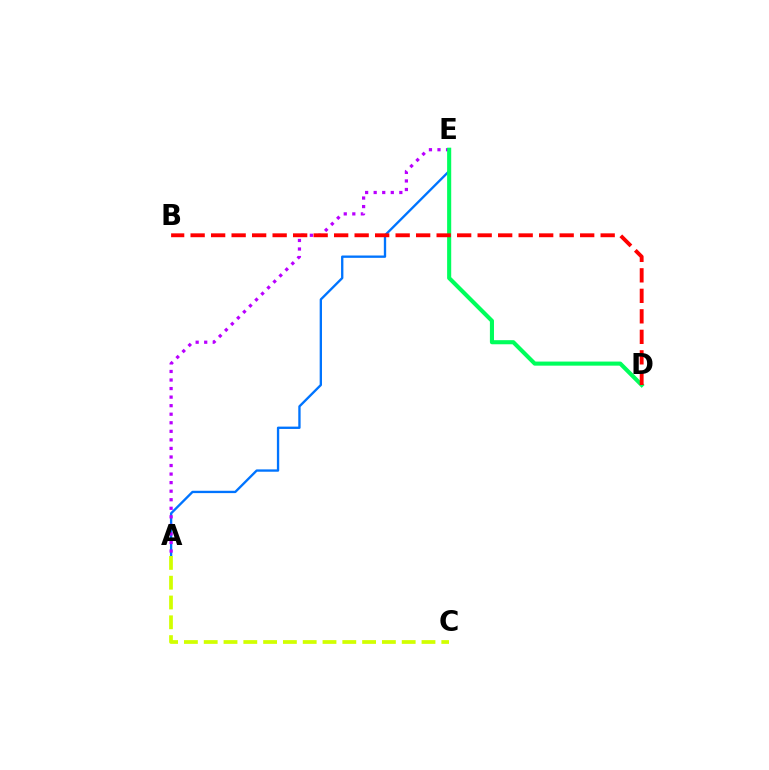{('A', 'E'): [{'color': '#0074ff', 'line_style': 'solid', 'thickness': 1.68}, {'color': '#b900ff', 'line_style': 'dotted', 'thickness': 2.32}], ('D', 'E'): [{'color': '#00ff5c', 'line_style': 'solid', 'thickness': 2.95}], ('B', 'D'): [{'color': '#ff0000', 'line_style': 'dashed', 'thickness': 2.79}], ('A', 'C'): [{'color': '#d1ff00', 'line_style': 'dashed', 'thickness': 2.69}]}